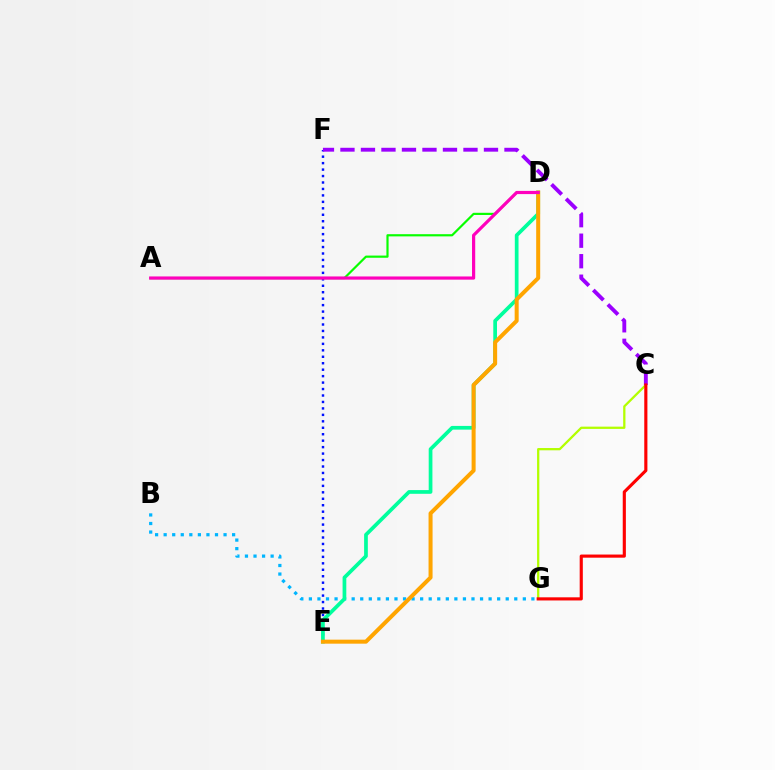{('E', 'F'): [{'color': '#0010ff', 'line_style': 'dotted', 'thickness': 1.75}], ('B', 'G'): [{'color': '#00b5ff', 'line_style': 'dotted', 'thickness': 2.33}], ('C', 'G'): [{'color': '#b3ff00', 'line_style': 'solid', 'thickness': 1.63}, {'color': '#ff0000', 'line_style': 'solid', 'thickness': 2.26}], ('C', 'F'): [{'color': '#9b00ff', 'line_style': 'dashed', 'thickness': 2.79}], ('D', 'E'): [{'color': '#00ff9d', 'line_style': 'solid', 'thickness': 2.67}, {'color': '#ffa500', 'line_style': 'solid', 'thickness': 2.89}], ('A', 'D'): [{'color': '#08ff00', 'line_style': 'solid', 'thickness': 1.57}, {'color': '#ff00bd', 'line_style': 'solid', 'thickness': 2.3}]}